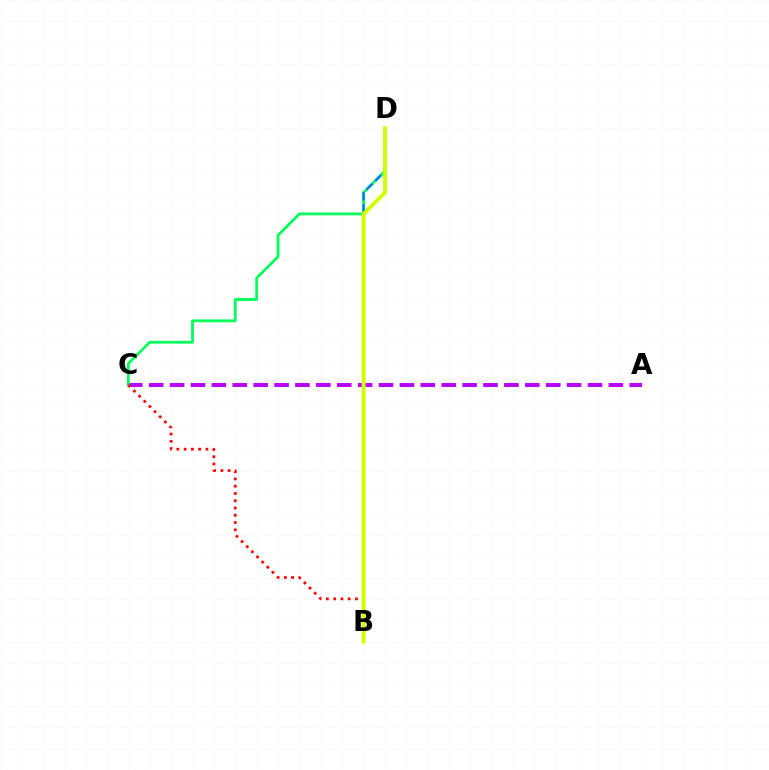{('A', 'C'): [{'color': '#b900ff', 'line_style': 'dashed', 'thickness': 2.84}], ('C', 'D'): [{'color': '#00ff5c', 'line_style': 'solid', 'thickness': 2.02}], ('B', 'D'): [{'color': '#0074ff', 'line_style': 'dashed', 'thickness': 1.64}, {'color': '#d1ff00', 'line_style': 'solid', 'thickness': 2.81}], ('B', 'C'): [{'color': '#ff0000', 'line_style': 'dotted', 'thickness': 1.97}]}